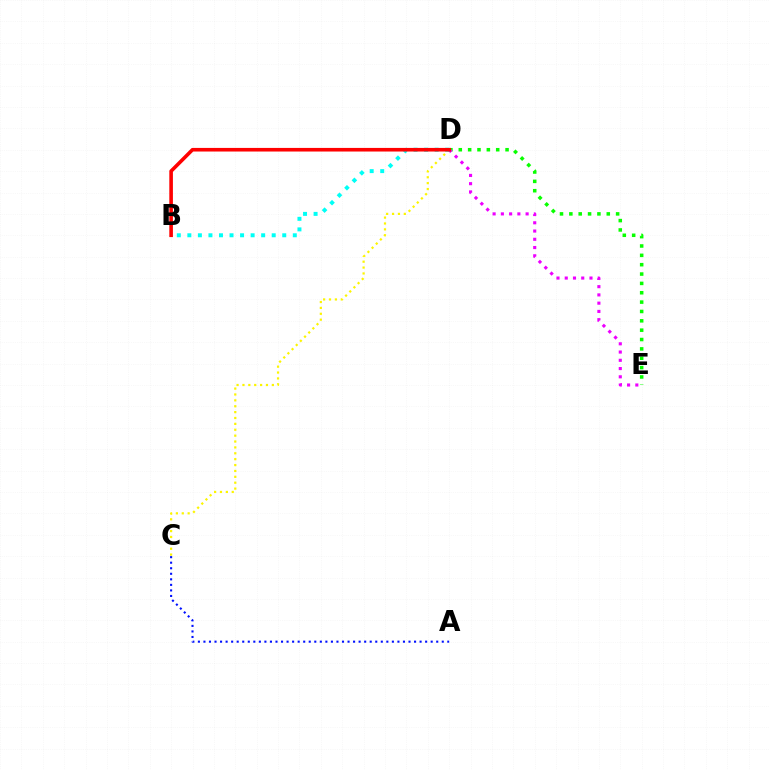{('A', 'C'): [{'color': '#0010ff', 'line_style': 'dotted', 'thickness': 1.51}], ('D', 'E'): [{'color': '#08ff00', 'line_style': 'dotted', 'thickness': 2.54}, {'color': '#ee00ff', 'line_style': 'dotted', 'thickness': 2.24}], ('C', 'D'): [{'color': '#fcf500', 'line_style': 'dotted', 'thickness': 1.6}], ('B', 'D'): [{'color': '#00fff6', 'line_style': 'dotted', 'thickness': 2.86}, {'color': '#ff0000', 'line_style': 'solid', 'thickness': 2.6}]}